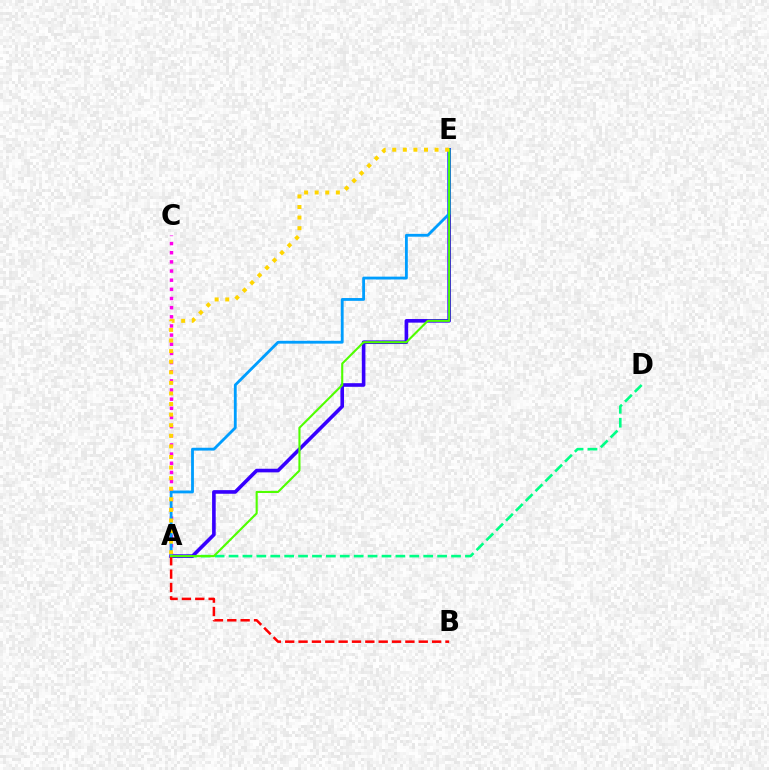{('A', 'C'): [{'color': '#ff00ed', 'line_style': 'dotted', 'thickness': 2.49}], ('A', 'D'): [{'color': '#00ff86', 'line_style': 'dashed', 'thickness': 1.89}], ('A', 'E'): [{'color': '#3700ff', 'line_style': 'solid', 'thickness': 2.6}, {'color': '#009eff', 'line_style': 'solid', 'thickness': 2.03}, {'color': '#4fff00', 'line_style': 'solid', 'thickness': 1.52}, {'color': '#ffd500', 'line_style': 'dotted', 'thickness': 2.88}], ('A', 'B'): [{'color': '#ff0000', 'line_style': 'dashed', 'thickness': 1.81}]}